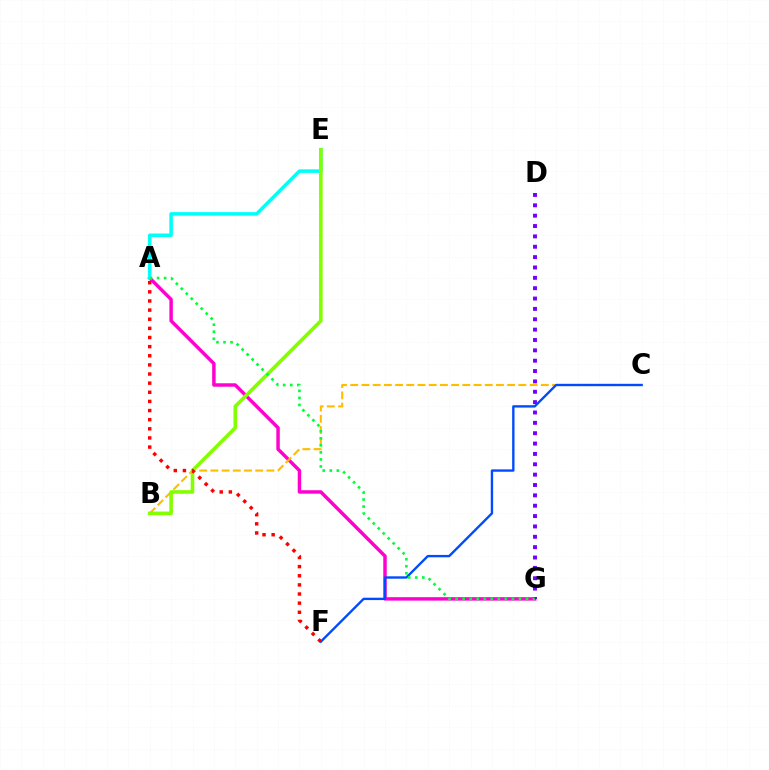{('A', 'G'): [{'color': '#ff00cf', 'line_style': 'solid', 'thickness': 2.48}, {'color': '#00ff39', 'line_style': 'dotted', 'thickness': 1.91}], ('D', 'G'): [{'color': '#7200ff', 'line_style': 'dotted', 'thickness': 2.81}], ('B', 'C'): [{'color': '#ffbd00', 'line_style': 'dashed', 'thickness': 1.52}], ('A', 'E'): [{'color': '#00fff6', 'line_style': 'solid', 'thickness': 2.54}], ('C', 'F'): [{'color': '#004bff', 'line_style': 'solid', 'thickness': 1.71}], ('B', 'E'): [{'color': '#84ff00', 'line_style': 'solid', 'thickness': 2.6}], ('A', 'F'): [{'color': '#ff0000', 'line_style': 'dotted', 'thickness': 2.48}]}